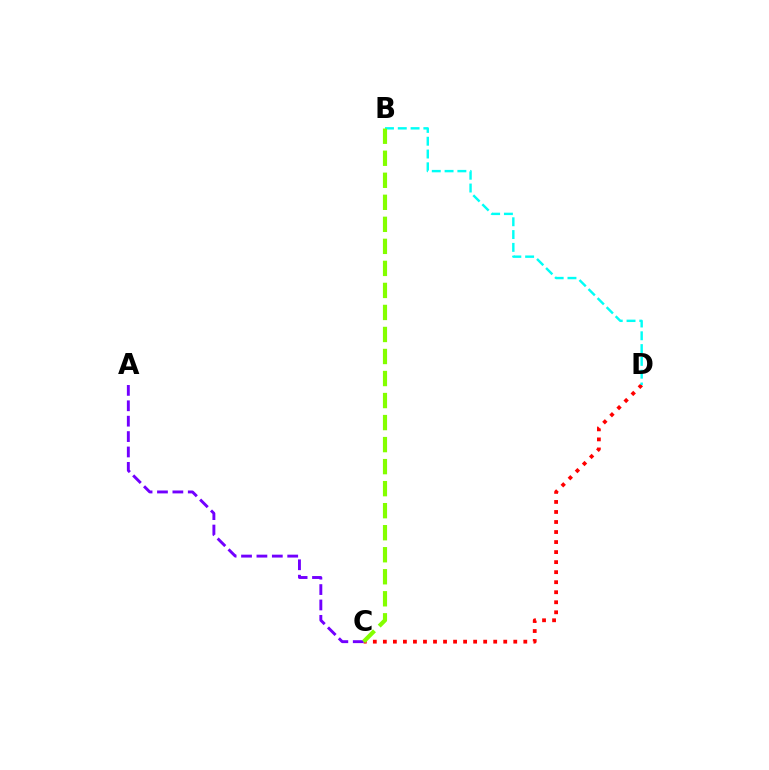{('C', 'D'): [{'color': '#ff0000', 'line_style': 'dotted', 'thickness': 2.73}], ('B', 'D'): [{'color': '#00fff6', 'line_style': 'dashed', 'thickness': 1.74}], ('A', 'C'): [{'color': '#7200ff', 'line_style': 'dashed', 'thickness': 2.09}], ('B', 'C'): [{'color': '#84ff00', 'line_style': 'dashed', 'thickness': 2.99}]}